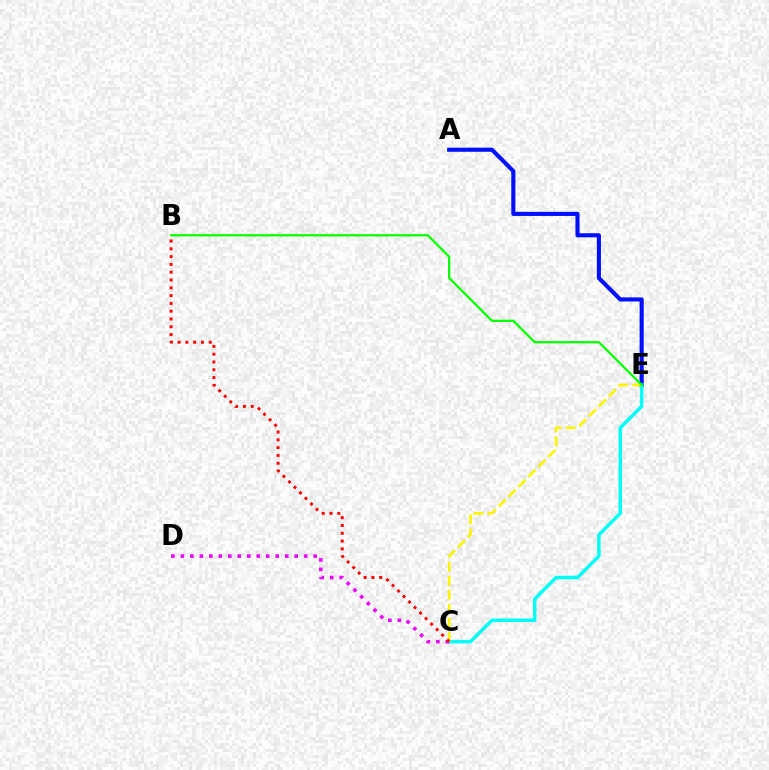{('A', 'E'): [{'color': '#0010ff', 'line_style': 'solid', 'thickness': 2.95}], ('C', 'E'): [{'color': '#00fff6', 'line_style': 'solid', 'thickness': 2.5}, {'color': '#fcf500', 'line_style': 'dashed', 'thickness': 1.9}], ('B', 'E'): [{'color': '#08ff00', 'line_style': 'solid', 'thickness': 1.64}], ('C', 'D'): [{'color': '#ee00ff', 'line_style': 'dotted', 'thickness': 2.58}], ('B', 'C'): [{'color': '#ff0000', 'line_style': 'dotted', 'thickness': 2.12}]}